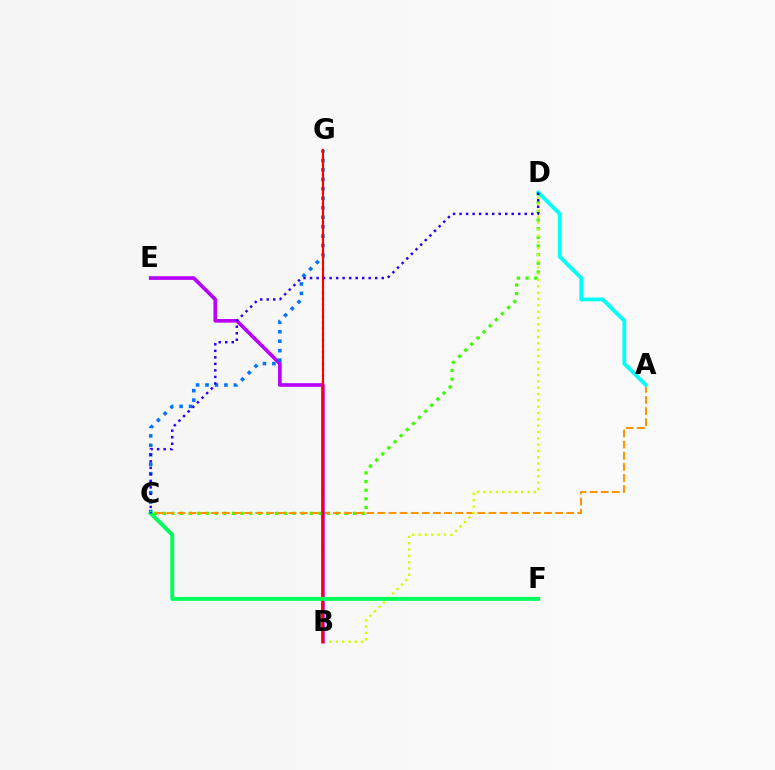{('C', 'D'): [{'color': '#3dff00', 'line_style': 'dotted', 'thickness': 2.35}, {'color': '#2500ff', 'line_style': 'dotted', 'thickness': 1.77}], ('A', 'C'): [{'color': '#ff9400', 'line_style': 'dashed', 'thickness': 1.51}], ('A', 'D'): [{'color': '#00fff6', 'line_style': 'solid', 'thickness': 2.73}], ('B', 'G'): [{'color': '#ff00ac', 'line_style': 'dotted', 'thickness': 1.6}, {'color': '#ff0000', 'line_style': 'solid', 'thickness': 1.53}], ('B', 'D'): [{'color': '#d1ff00', 'line_style': 'dotted', 'thickness': 1.72}], ('B', 'E'): [{'color': '#b900ff', 'line_style': 'solid', 'thickness': 2.63}], ('C', 'G'): [{'color': '#0074ff', 'line_style': 'dotted', 'thickness': 2.57}], ('C', 'F'): [{'color': '#00ff5c', 'line_style': 'solid', 'thickness': 2.84}]}